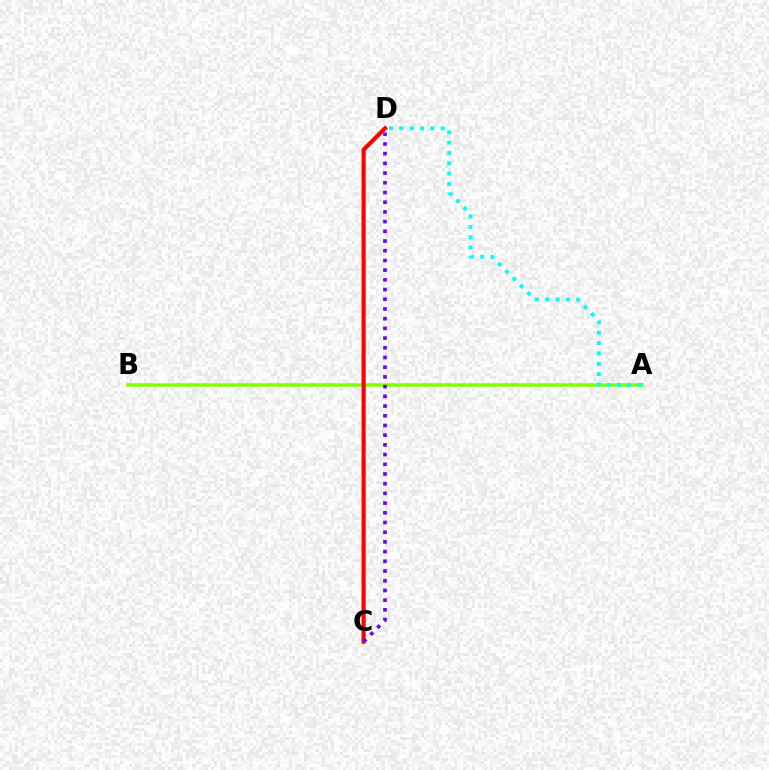{('A', 'B'): [{'color': '#84ff00', 'line_style': 'solid', 'thickness': 2.52}], ('C', 'D'): [{'color': '#ff0000', 'line_style': 'solid', 'thickness': 2.96}, {'color': '#7200ff', 'line_style': 'dotted', 'thickness': 2.64}], ('A', 'D'): [{'color': '#00fff6', 'line_style': 'dotted', 'thickness': 2.81}]}